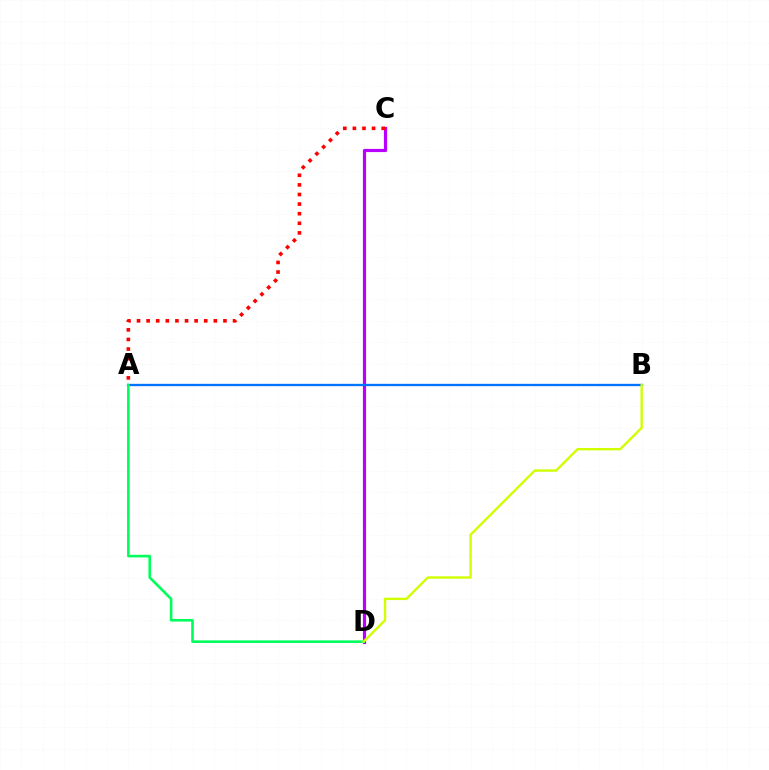{('C', 'D'): [{'color': '#b900ff', 'line_style': 'solid', 'thickness': 2.29}], ('A', 'B'): [{'color': '#0074ff', 'line_style': 'solid', 'thickness': 1.68}], ('A', 'D'): [{'color': '#00ff5c', 'line_style': 'solid', 'thickness': 1.88}], ('B', 'D'): [{'color': '#d1ff00', 'line_style': 'solid', 'thickness': 1.71}], ('A', 'C'): [{'color': '#ff0000', 'line_style': 'dotted', 'thickness': 2.61}]}